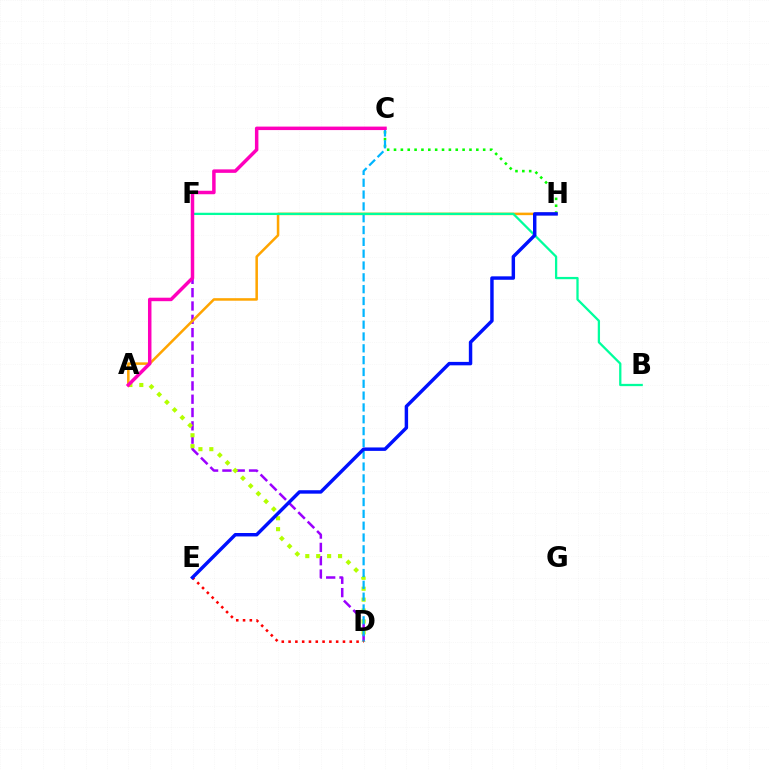{('D', 'F'): [{'color': '#9b00ff', 'line_style': 'dashed', 'thickness': 1.81}], ('C', 'H'): [{'color': '#08ff00', 'line_style': 'dotted', 'thickness': 1.86}], ('A', 'D'): [{'color': '#b3ff00', 'line_style': 'dotted', 'thickness': 2.97}], ('A', 'H'): [{'color': '#ffa500', 'line_style': 'solid', 'thickness': 1.82}], ('C', 'D'): [{'color': '#00b5ff', 'line_style': 'dashed', 'thickness': 1.61}], ('B', 'F'): [{'color': '#00ff9d', 'line_style': 'solid', 'thickness': 1.64}], ('A', 'C'): [{'color': '#ff00bd', 'line_style': 'solid', 'thickness': 2.51}], ('D', 'E'): [{'color': '#ff0000', 'line_style': 'dotted', 'thickness': 1.85}], ('E', 'H'): [{'color': '#0010ff', 'line_style': 'solid', 'thickness': 2.47}]}